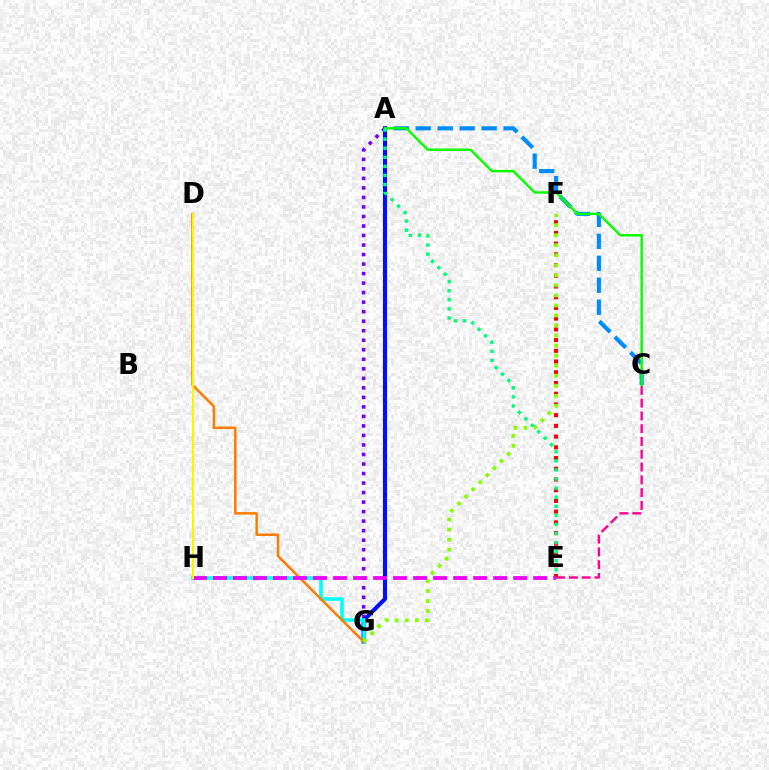{('A', 'G'): [{'color': '#7200ff', 'line_style': 'dotted', 'thickness': 2.59}, {'color': '#0010ff', 'line_style': 'solid', 'thickness': 2.96}], ('A', 'C'): [{'color': '#008cff', 'line_style': 'dashed', 'thickness': 2.98}, {'color': '#08ff00', 'line_style': 'solid', 'thickness': 1.75}], ('G', 'H'): [{'color': '#00fff6', 'line_style': 'solid', 'thickness': 2.59}], ('C', 'E'): [{'color': '#ff0094', 'line_style': 'dashed', 'thickness': 1.74}], ('D', 'G'): [{'color': '#ff7c00', 'line_style': 'solid', 'thickness': 1.82}], ('E', 'F'): [{'color': '#ff0000', 'line_style': 'dotted', 'thickness': 2.91}], ('F', 'G'): [{'color': '#84ff00', 'line_style': 'dotted', 'thickness': 2.73}], ('A', 'E'): [{'color': '#00ff74', 'line_style': 'dotted', 'thickness': 2.47}], ('E', 'H'): [{'color': '#ee00ff', 'line_style': 'dashed', 'thickness': 2.72}], ('D', 'H'): [{'color': '#fcf500', 'line_style': 'solid', 'thickness': 1.53}]}